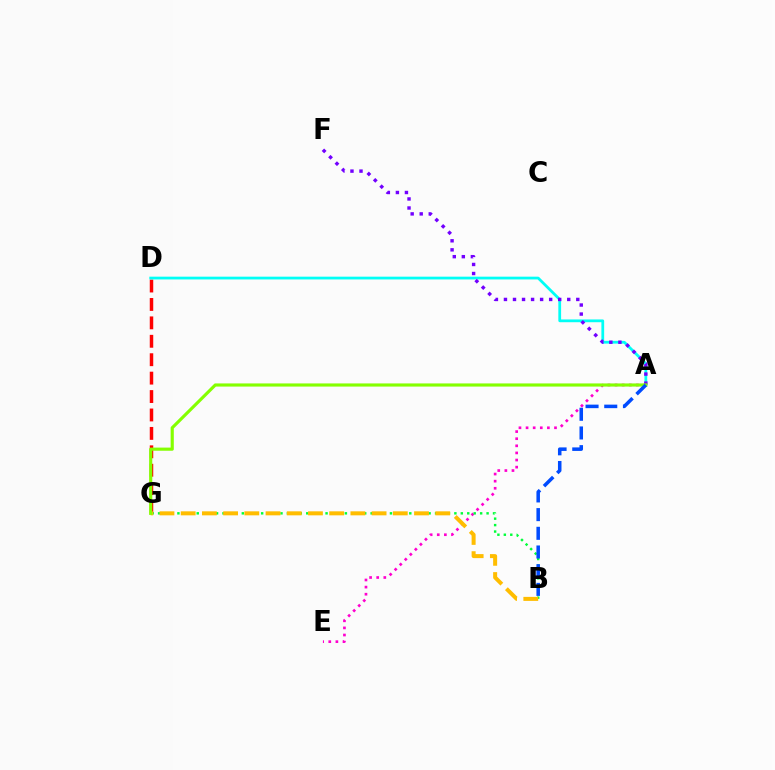{('A', 'E'): [{'color': '#ff00cf', 'line_style': 'dotted', 'thickness': 1.93}], ('D', 'G'): [{'color': '#ff0000', 'line_style': 'dashed', 'thickness': 2.5}], ('B', 'G'): [{'color': '#00ff39', 'line_style': 'dotted', 'thickness': 1.75}, {'color': '#ffbd00', 'line_style': 'dashed', 'thickness': 2.88}], ('A', 'D'): [{'color': '#00fff6', 'line_style': 'solid', 'thickness': 1.99}], ('A', 'F'): [{'color': '#7200ff', 'line_style': 'dotted', 'thickness': 2.46}], ('A', 'G'): [{'color': '#84ff00', 'line_style': 'solid', 'thickness': 2.27}], ('A', 'B'): [{'color': '#004bff', 'line_style': 'dashed', 'thickness': 2.54}]}